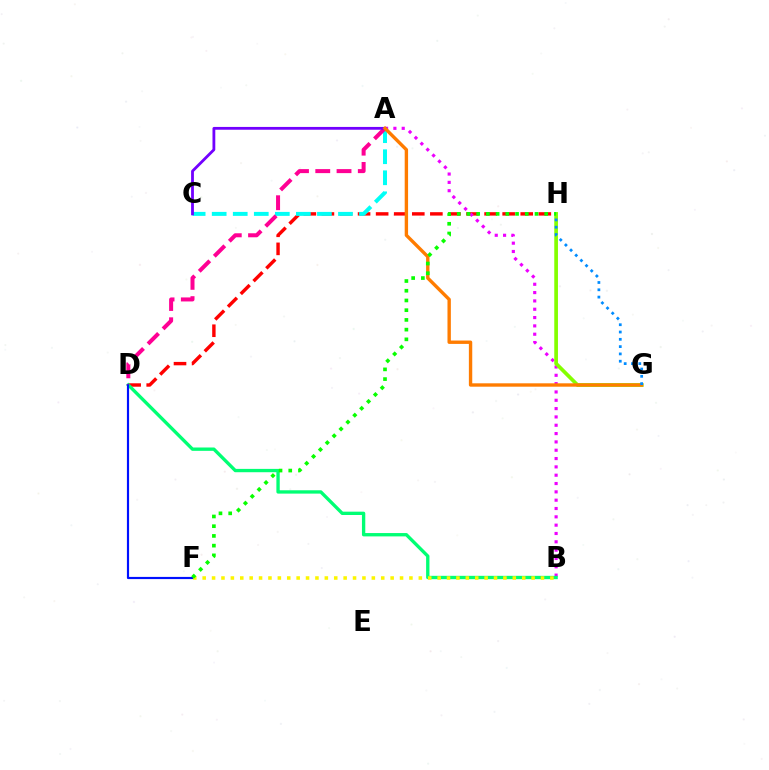{('D', 'H'): [{'color': '#ff0000', 'line_style': 'dashed', 'thickness': 2.46}], ('A', 'B'): [{'color': '#ee00ff', 'line_style': 'dotted', 'thickness': 2.26}], ('A', 'C'): [{'color': '#00fff6', 'line_style': 'dashed', 'thickness': 2.86}, {'color': '#7200ff', 'line_style': 'solid', 'thickness': 2.02}], ('B', 'D'): [{'color': '#00ff74', 'line_style': 'solid', 'thickness': 2.4}], ('D', 'F'): [{'color': '#0010ff', 'line_style': 'solid', 'thickness': 1.57}], ('A', 'D'): [{'color': '#ff0094', 'line_style': 'dashed', 'thickness': 2.89}], ('B', 'F'): [{'color': '#fcf500', 'line_style': 'dotted', 'thickness': 2.55}], ('G', 'H'): [{'color': '#84ff00', 'line_style': 'solid', 'thickness': 2.66}, {'color': '#008cff', 'line_style': 'dotted', 'thickness': 1.98}], ('A', 'G'): [{'color': '#ff7c00', 'line_style': 'solid', 'thickness': 2.43}], ('F', 'H'): [{'color': '#08ff00', 'line_style': 'dotted', 'thickness': 2.64}]}